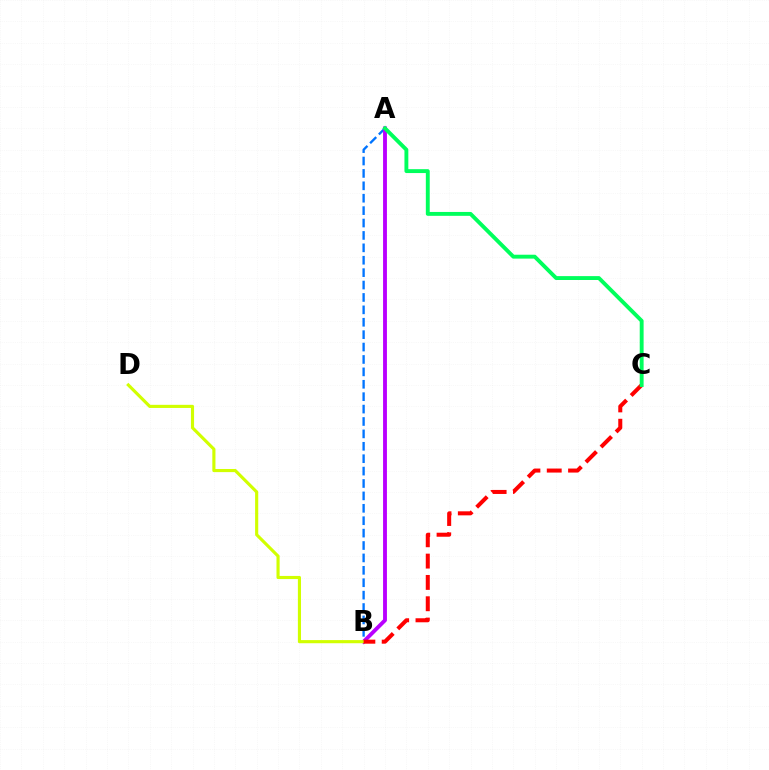{('A', 'B'): [{'color': '#0074ff', 'line_style': 'dashed', 'thickness': 1.68}, {'color': '#b900ff', 'line_style': 'solid', 'thickness': 2.78}], ('B', 'D'): [{'color': '#d1ff00', 'line_style': 'solid', 'thickness': 2.26}], ('B', 'C'): [{'color': '#ff0000', 'line_style': 'dashed', 'thickness': 2.9}], ('A', 'C'): [{'color': '#00ff5c', 'line_style': 'solid', 'thickness': 2.8}]}